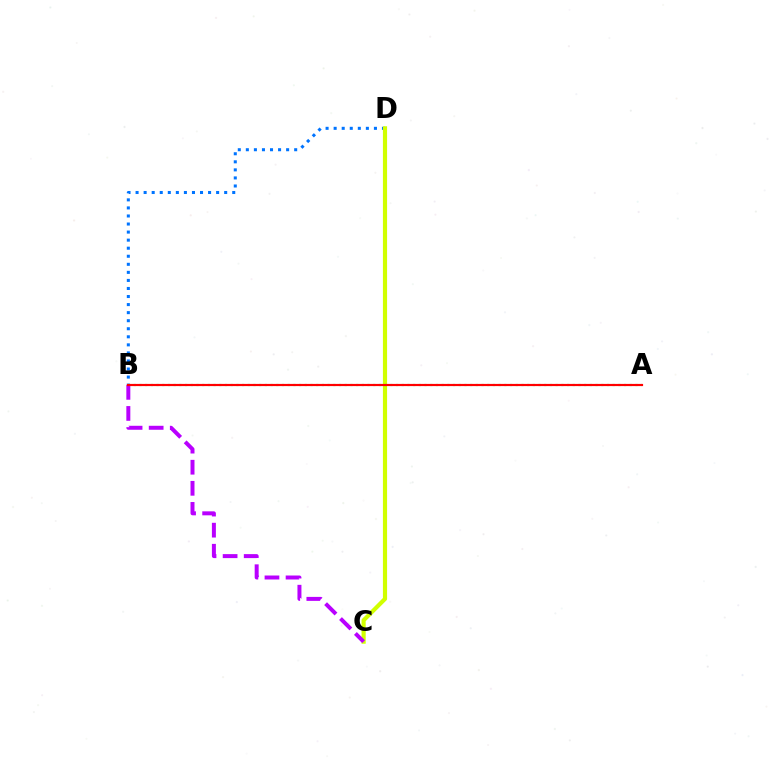{('B', 'D'): [{'color': '#0074ff', 'line_style': 'dotted', 'thickness': 2.19}], ('C', 'D'): [{'color': '#d1ff00', 'line_style': 'solid', 'thickness': 3.0}], ('A', 'B'): [{'color': '#00ff5c', 'line_style': 'dotted', 'thickness': 1.55}, {'color': '#ff0000', 'line_style': 'solid', 'thickness': 1.57}], ('B', 'C'): [{'color': '#b900ff', 'line_style': 'dashed', 'thickness': 2.86}]}